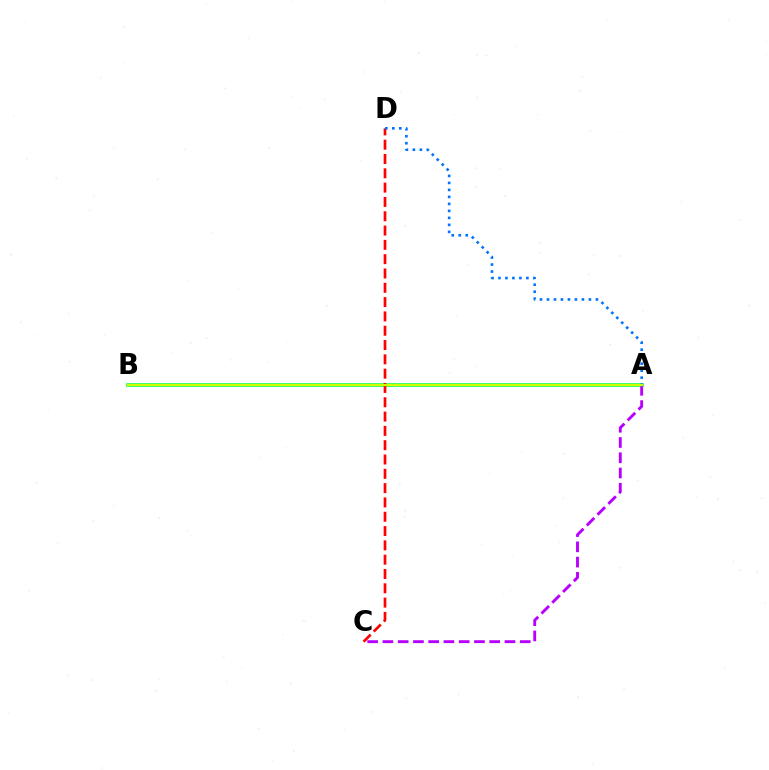{('A', 'B'): [{'color': '#00ff5c', 'line_style': 'solid', 'thickness': 2.6}, {'color': '#d1ff00', 'line_style': 'solid', 'thickness': 1.61}], ('A', 'C'): [{'color': '#b900ff', 'line_style': 'dashed', 'thickness': 2.07}], ('C', 'D'): [{'color': '#ff0000', 'line_style': 'dashed', 'thickness': 1.94}], ('A', 'D'): [{'color': '#0074ff', 'line_style': 'dotted', 'thickness': 1.9}]}